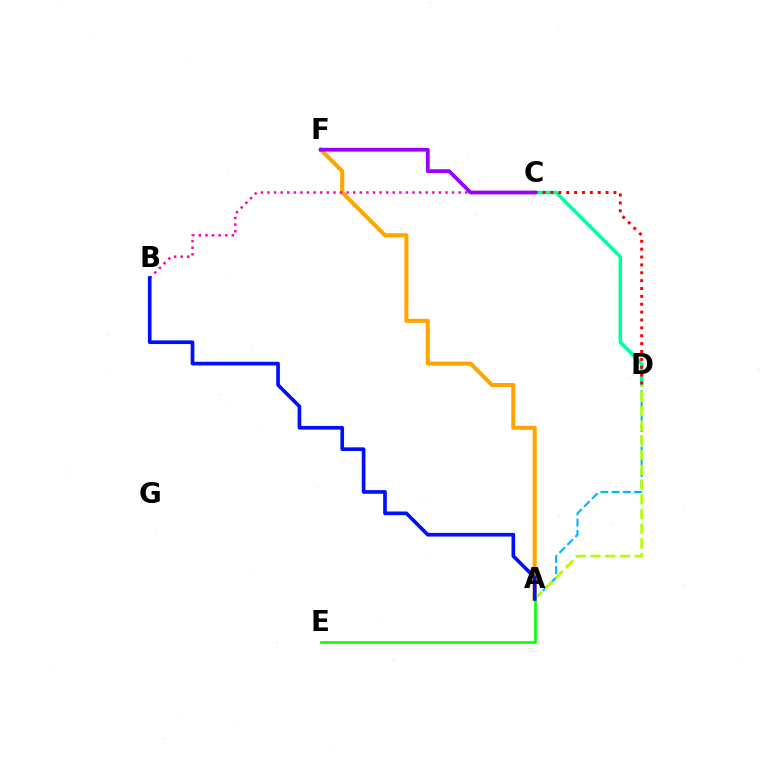{('C', 'D'): [{'color': '#00ff9d', 'line_style': 'solid', 'thickness': 2.53}, {'color': '#ff0000', 'line_style': 'dotted', 'thickness': 2.14}], ('A', 'D'): [{'color': '#00b5ff', 'line_style': 'dashed', 'thickness': 1.53}, {'color': '#b3ff00', 'line_style': 'dashed', 'thickness': 2.0}], ('A', 'F'): [{'color': '#ffa500', 'line_style': 'solid', 'thickness': 2.93}], ('A', 'E'): [{'color': '#08ff00', 'line_style': 'solid', 'thickness': 1.91}], ('B', 'C'): [{'color': '#ff00bd', 'line_style': 'dotted', 'thickness': 1.79}], ('A', 'B'): [{'color': '#0010ff', 'line_style': 'solid', 'thickness': 2.64}], ('C', 'F'): [{'color': '#9b00ff', 'line_style': 'solid', 'thickness': 2.71}]}